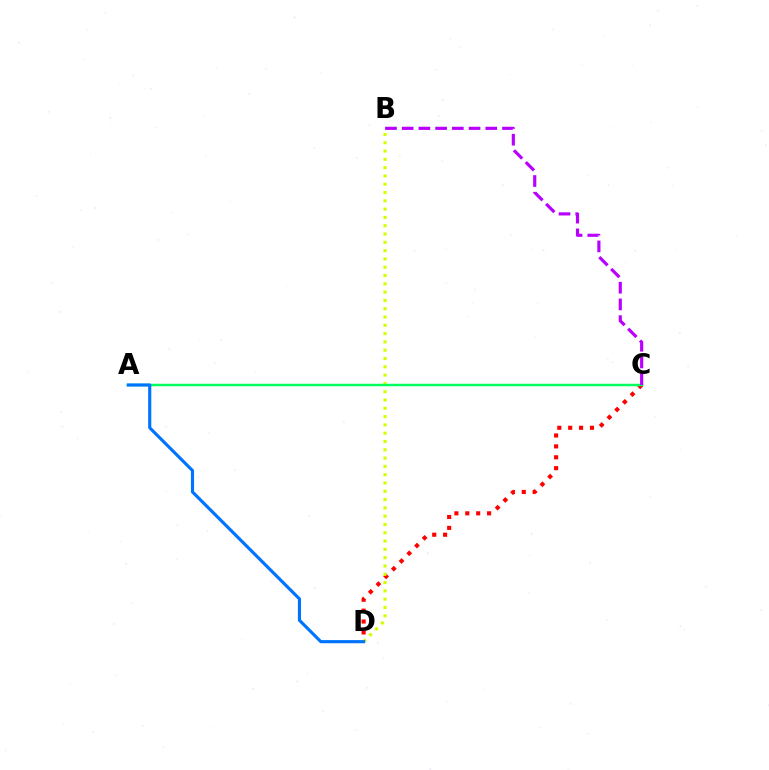{('C', 'D'): [{'color': '#ff0000', 'line_style': 'dotted', 'thickness': 2.96}], ('B', 'D'): [{'color': '#d1ff00', 'line_style': 'dotted', 'thickness': 2.25}], ('A', 'C'): [{'color': '#00ff5c', 'line_style': 'solid', 'thickness': 1.78}], ('B', 'C'): [{'color': '#b900ff', 'line_style': 'dashed', 'thickness': 2.27}], ('A', 'D'): [{'color': '#0074ff', 'line_style': 'solid', 'thickness': 2.26}]}